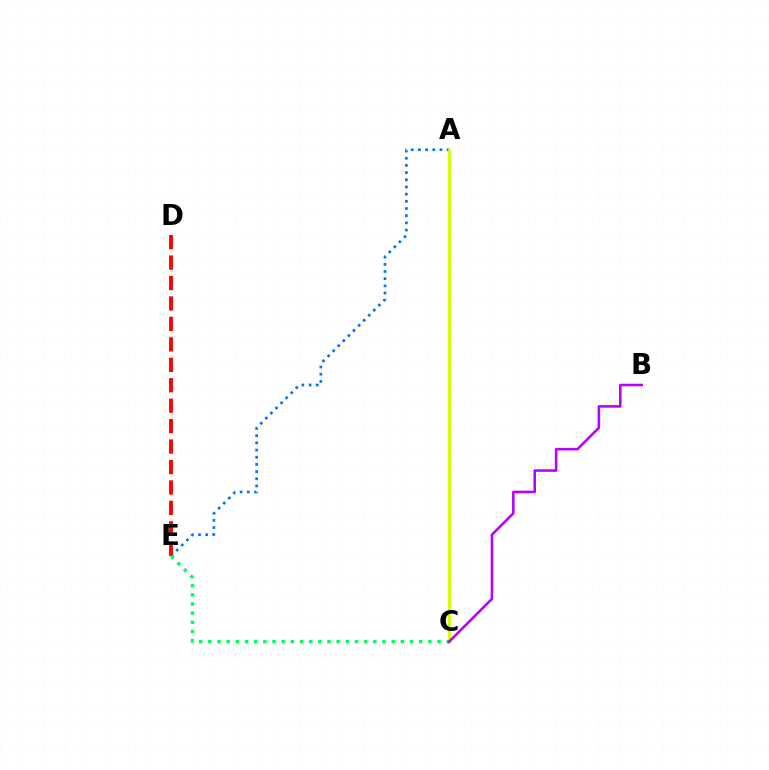{('A', 'E'): [{'color': '#0074ff', 'line_style': 'dotted', 'thickness': 1.95}], ('D', 'E'): [{'color': '#ff0000', 'line_style': 'dashed', 'thickness': 2.78}], ('A', 'C'): [{'color': '#d1ff00', 'line_style': 'solid', 'thickness': 2.09}], ('C', 'E'): [{'color': '#00ff5c', 'line_style': 'dotted', 'thickness': 2.49}], ('B', 'C'): [{'color': '#b900ff', 'line_style': 'solid', 'thickness': 1.85}]}